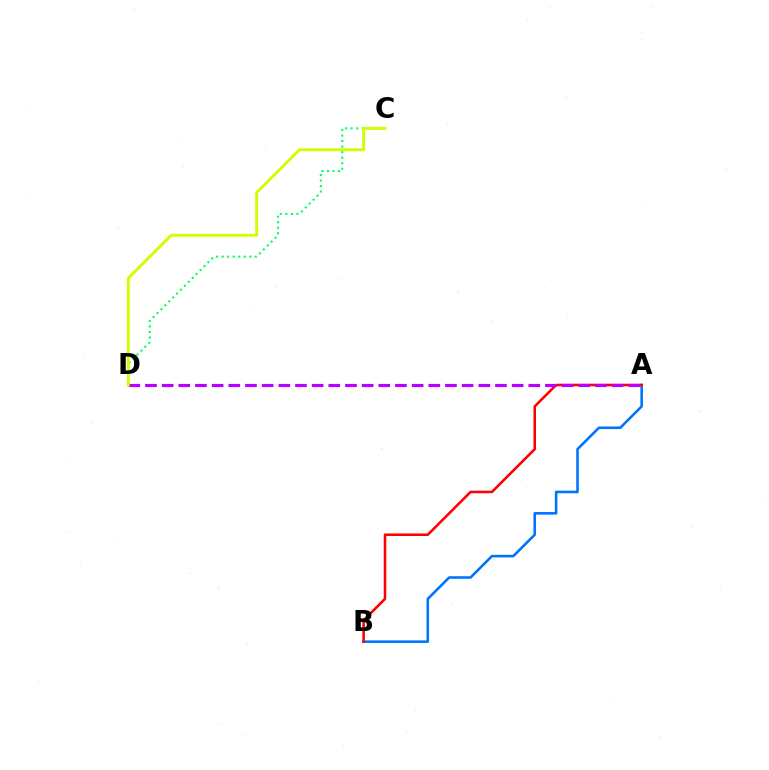{('A', 'B'): [{'color': '#0074ff', 'line_style': 'solid', 'thickness': 1.86}, {'color': '#ff0000', 'line_style': 'solid', 'thickness': 1.85}], ('C', 'D'): [{'color': '#00ff5c', 'line_style': 'dotted', 'thickness': 1.5}, {'color': '#d1ff00', 'line_style': 'solid', 'thickness': 2.09}], ('A', 'D'): [{'color': '#b900ff', 'line_style': 'dashed', 'thickness': 2.26}]}